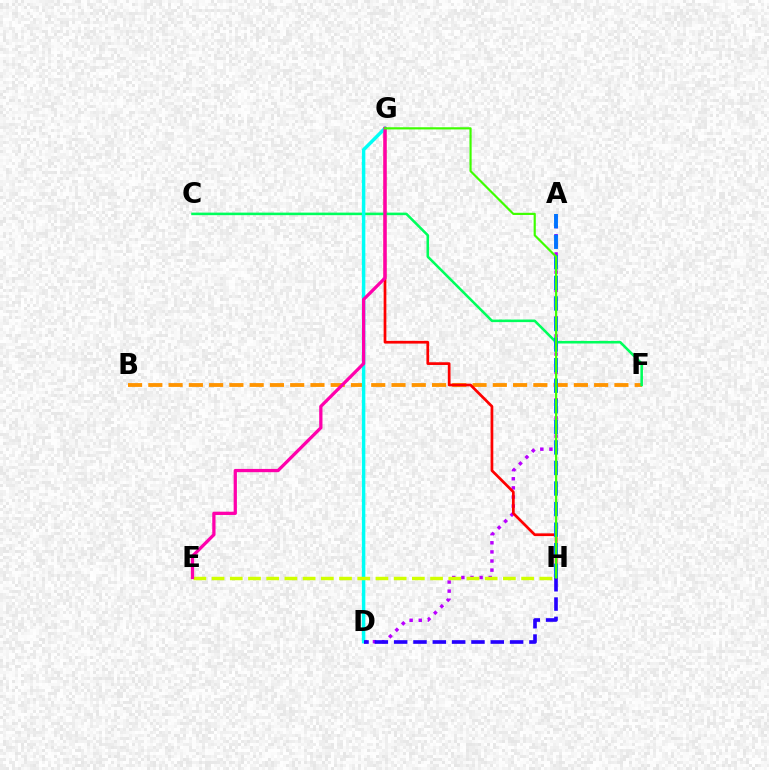{('A', 'D'): [{'color': '#b900ff', 'line_style': 'dotted', 'thickness': 2.48}], ('B', 'F'): [{'color': '#ff9400', 'line_style': 'dashed', 'thickness': 2.75}], ('G', 'H'): [{'color': '#ff0000', 'line_style': 'solid', 'thickness': 1.96}, {'color': '#3dff00', 'line_style': 'solid', 'thickness': 1.57}], ('C', 'F'): [{'color': '#00ff5c', 'line_style': 'solid', 'thickness': 1.84}], ('D', 'G'): [{'color': '#00fff6', 'line_style': 'solid', 'thickness': 2.49}], ('E', 'H'): [{'color': '#d1ff00', 'line_style': 'dashed', 'thickness': 2.47}], ('A', 'H'): [{'color': '#0074ff', 'line_style': 'dashed', 'thickness': 2.79}], ('E', 'G'): [{'color': '#ff00ac', 'line_style': 'solid', 'thickness': 2.35}], ('D', 'H'): [{'color': '#2500ff', 'line_style': 'dashed', 'thickness': 2.63}]}